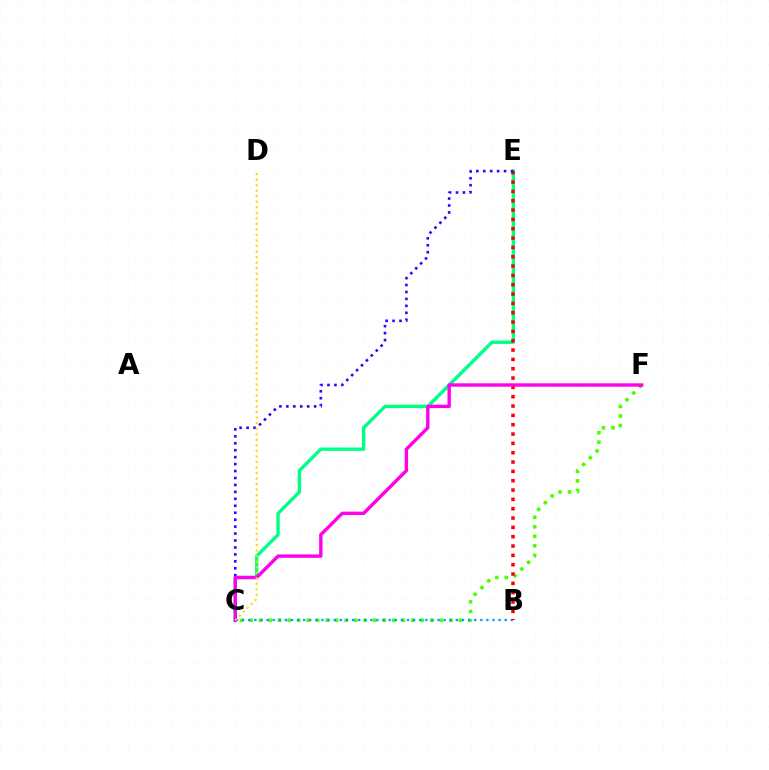{('C', 'E'): [{'color': '#00ff86', 'line_style': 'solid', 'thickness': 2.43}, {'color': '#3700ff', 'line_style': 'dotted', 'thickness': 1.89}], ('C', 'F'): [{'color': '#4fff00', 'line_style': 'dotted', 'thickness': 2.59}, {'color': '#ff00ed', 'line_style': 'solid', 'thickness': 2.45}], ('B', 'C'): [{'color': '#009eff', 'line_style': 'dotted', 'thickness': 1.66}], ('B', 'E'): [{'color': '#ff0000', 'line_style': 'dotted', 'thickness': 2.54}], ('C', 'D'): [{'color': '#ffd500', 'line_style': 'dotted', 'thickness': 1.5}]}